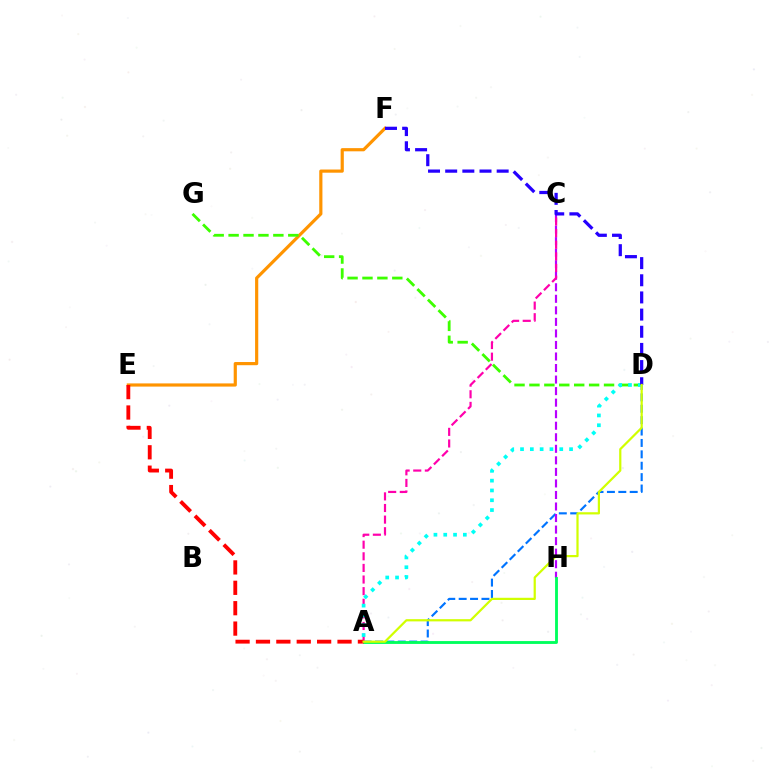{('E', 'F'): [{'color': '#ff9400', 'line_style': 'solid', 'thickness': 2.29}], ('A', 'D'): [{'color': '#0074ff', 'line_style': 'dashed', 'thickness': 1.55}, {'color': '#00fff6', 'line_style': 'dotted', 'thickness': 2.66}, {'color': '#d1ff00', 'line_style': 'solid', 'thickness': 1.6}], ('C', 'H'): [{'color': '#b900ff', 'line_style': 'dashed', 'thickness': 1.57}], ('A', 'C'): [{'color': '#ff00ac', 'line_style': 'dashed', 'thickness': 1.58}], ('D', 'G'): [{'color': '#3dff00', 'line_style': 'dashed', 'thickness': 2.03}], ('A', 'H'): [{'color': '#00ff5c', 'line_style': 'solid', 'thickness': 2.05}], ('A', 'E'): [{'color': '#ff0000', 'line_style': 'dashed', 'thickness': 2.77}], ('D', 'F'): [{'color': '#2500ff', 'line_style': 'dashed', 'thickness': 2.33}]}